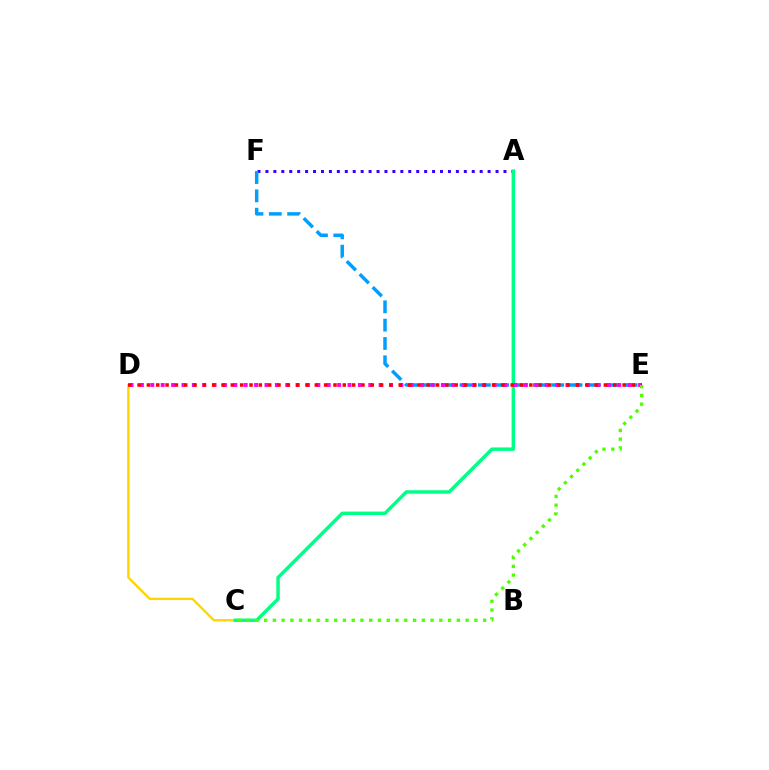{('A', 'F'): [{'color': '#3700ff', 'line_style': 'dotted', 'thickness': 2.16}], ('C', 'D'): [{'color': '#ffd500', 'line_style': 'solid', 'thickness': 1.68}], ('E', 'F'): [{'color': '#009eff', 'line_style': 'dashed', 'thickness': 2.49}], ('A', 'C'): [{'color': '#00ff86', 'line_style': 'solid', 'thickness': 2.49}], ('D', 'E'): [{'color': '#ff00ed', 'line_style': 'dotted', 'thickness': 2.82}, {'color': '#ff0000', 'line_style': 'dotted', 'thickness': 2.53}], ('C', 'E'): [{'color': '#4fff00', 'line_style': 'dotted', 'thickness': 2.38}]}